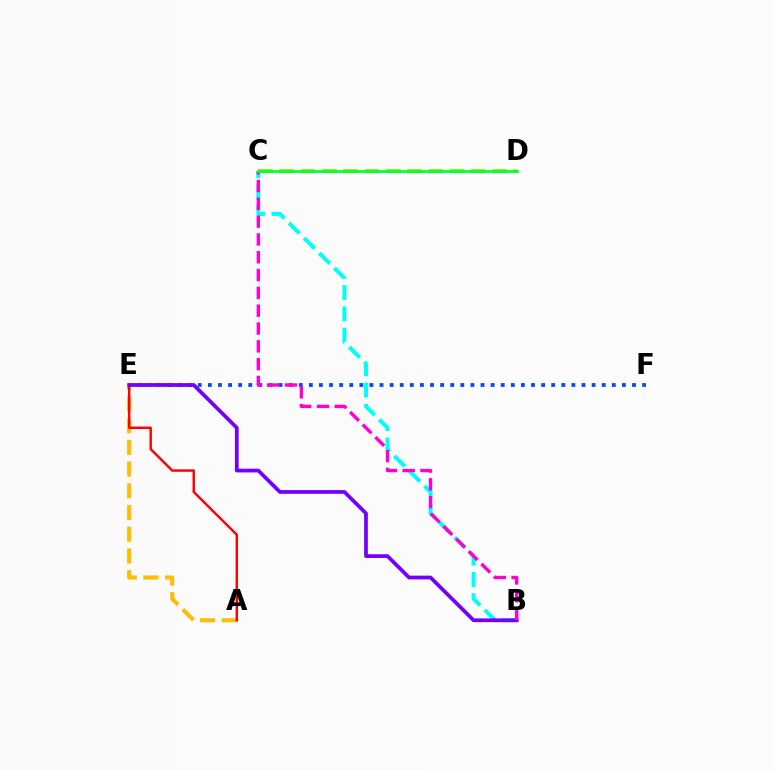{('A', 'E'): [{'color': '#ffbd00', 'line_style': 'dashed', 'thickness': 2.95}, {'color': '#ff0000', 'line_style': 'solid', 'thickness': 1.75}], ('E', 'F'): [{'color': '#004bff', 'line_style': 'dotted', 'thickness': 2.74}], ('B', 'C'): [{'color': '#00fff6', 'line_style': 'dashed', 'thickness': 2.89}, {'color': '#ff00cf', 'line_style': 'dashed', 'thickness': 2.42}], ('B', 'E'): [{'color': '#7200ff', 'line_style': 'solid', 'thickness': 2.69}], ('C', 'D'): [{'color': '#84ff00', 'line_style': 'dashed', 'thickness': 2.89}, {'color': '#00ff39', 'line_style': 'solid', 'thickness': 1.96}]}